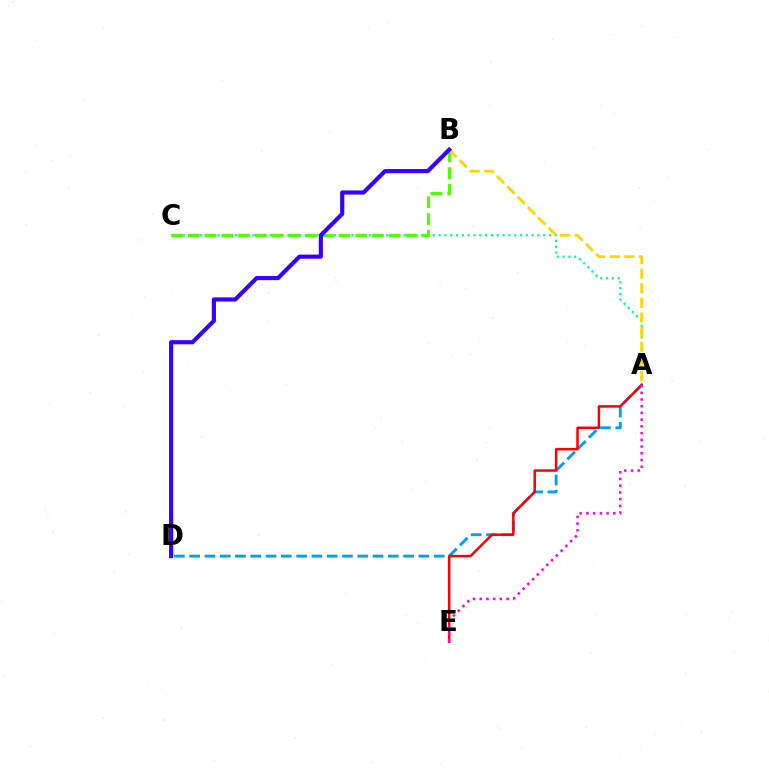{('A', 'C'): [{'color': '#00ff86', 'line_style': 'dotted', 'thickness': 1.58}], ('A', 'D'): [{'color': '#009eff', 'line_style': 'dashed', 'thickness': 2.08}], ('A', 'E'): [{'color': '#ff0000', 'line_style': 'solid', 'thickness': 1.8}, {'color': '#ff00ed', 'line_style': 'dotted', 'thickness': 1.83}], ('B', 'C'): [{'color': '#4fff00', 'line_style': 'dashed', 'thickness': 2.27}], ('A', 'B'): [{'color': '#ffd500', 'line_style': 'dashed', 'thickness': 1.99}], ('B', 'D'): [{'color': '#3700ff', 'line_style': 'solid', 'thickness': 2.99}]}